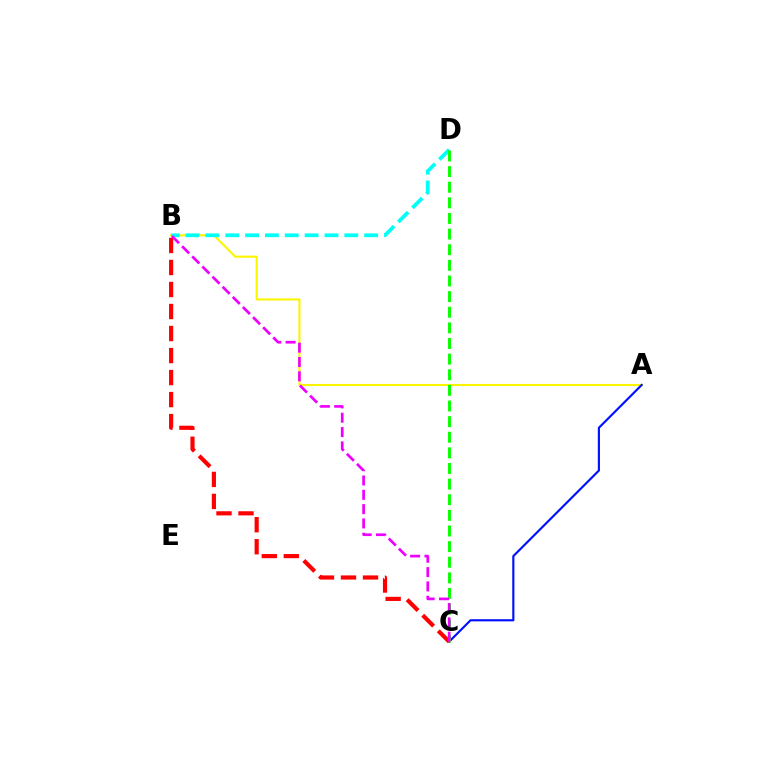{('A', 'B'): [{'color': '#fcf500', 'line_style': 'solid', 'thickness': 1.51}], ('B', 'D'): [{'color': '#00fff6', 'line_style': 'dashed', 'thickness': 2.7}], ('A', 'C'): [{'color': '#0010ff', 'line_style': 'solid', 'thickness': 1.55}], ('C', 'D'): [{'color': '#08ff00', 'line_style': 'dashed', 'thickness': 2.12}], ('B', 'C'): [{'color': '#ff0000', 'line_style': 'dashed', 'thickness': 2.99}, {'color': '#ee00ff', 'line_style': 'dashed', 'thickness': 1.95}]}